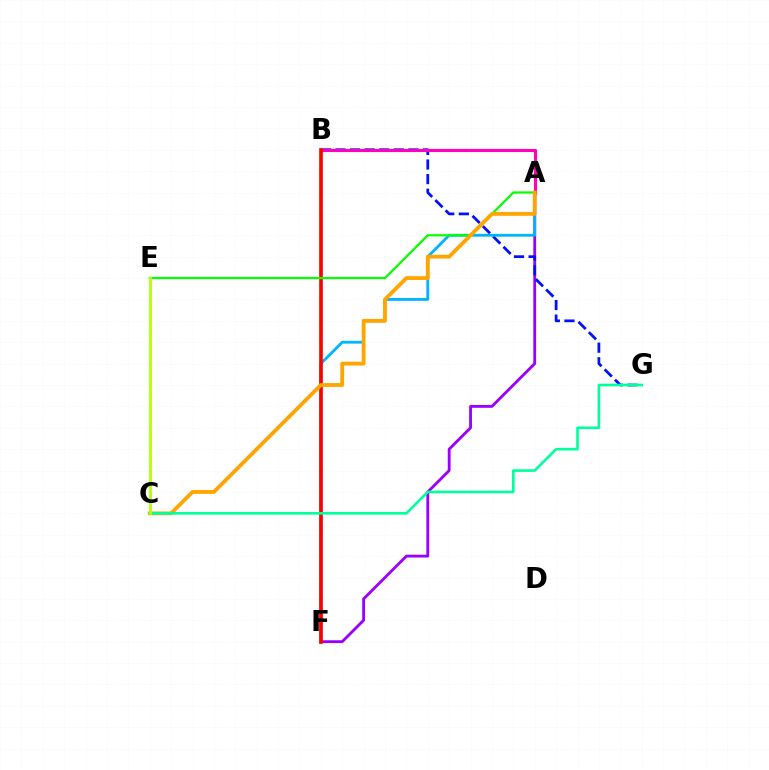{('A', 'F'): [{'color': '#9b00ff', 'line_style': 'solid', 'thickness': 2.04}, {'color': '#00b5ff', 'line_style': 'solid', 'thickness': 2.02}], ('B', 'G'): [{'color': '#0010ff', 'line_style': 'dashed', 'thickness': 1.98}], ('A', 'B'): [{'color': '#ff00bd', 'line_style': 'solid', 'thickness': 2.23}], ('B', 'F'): [{'color': '#ff0000', 'line_style': 'solid', 'thickness': 2.64}], ('A', 'E'): [{'color': '#08ff00', 'line_style': 'solid', 'thickness': 1.61}], ('A', 'C'): [{'color': '#ffa500', 'line_style': 'solid', 'thickness': 2.75}], ('C', 'G'): [{'color': '#00ff9d', 'line_style': 'solid', 'thickness': 1.89}], ('C', 'E'): [{'color': '#b3ff00', 'line_style': 'solid', 'thickness': 1.99}]}